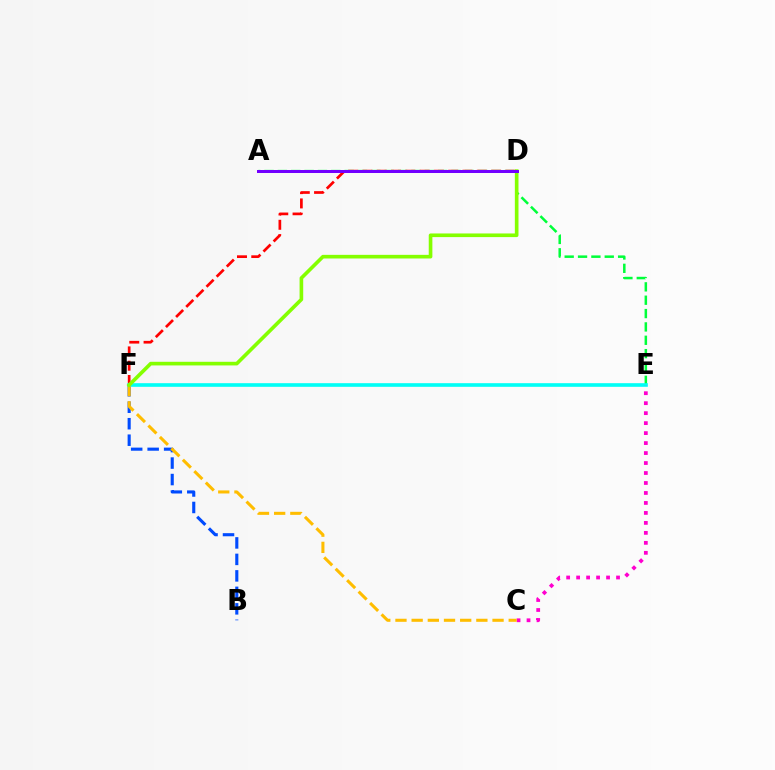{('B', 'F'): [{'color': '#004bff', 'line_style': 'dashed', 'thickness': 2.24}], ('A', 'E'): [{'color': '#00ff39', 'line_style': 'dashed', 'thickness': 1.81}], ('D', 'F'): [{'color': '#ff0000', 'line_style': 'dashed', 'thickness': 1.94}, {'color': '#84ff00', 'line_style': 'solid', 'thickness': 2.62}], ('E', 'F'): [{'color': '#00fff6', 'line_style': 'solid', 'thickness': 2.62}], ('C', 'E'): [{'color': '#ff00cf', 'line_style': 'dotted', 'thickness': 2.71}], ('C', 'F'): [{'color': '#ffbd00', 'line_style': 'dashed', 'thickness': 2.2}], ('A', 'D'): [{'color': '#7200ff', 'line_style': 'solid', 'thickness': 2.16}]}